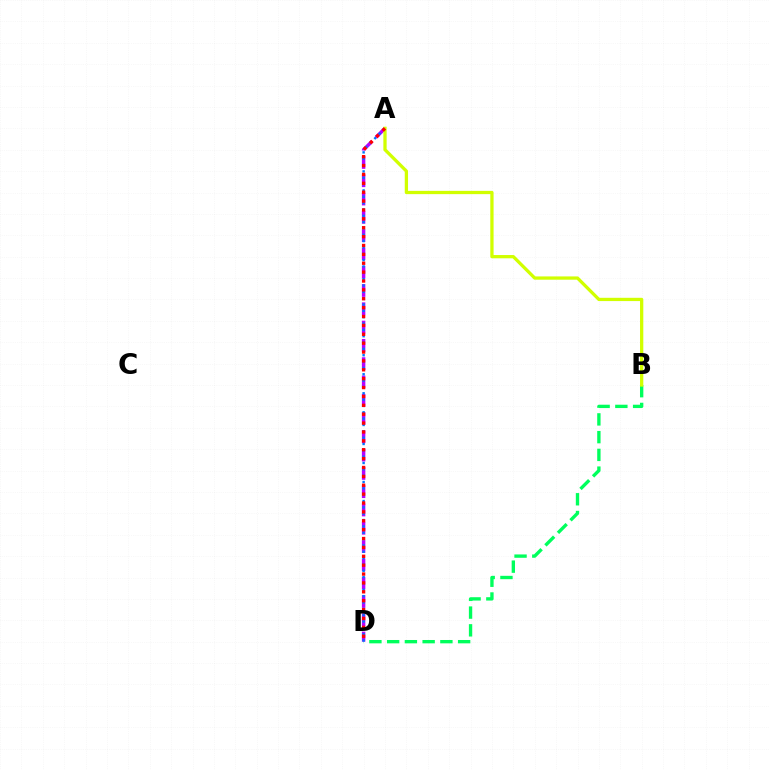{('A', 'D'): [{'color': '#b900ff', 'line_style': 'dashed', 'thickness': 2.48}, {'color': '#0074ff', 'line_style': 'dotted', 'thickness': 1.72}, {'color': '#ff0000', 'line_style': 'dotted', 'thickness': 2.41}], ('B', 'D'): [{'color': '#00ff5c', 'line_style': 'dashed', 'thickness': 2.41}], ('A', 'B'): [{'color': '#d1ff00', 'line_style': 'solid', 'thickness': 2.36}]}